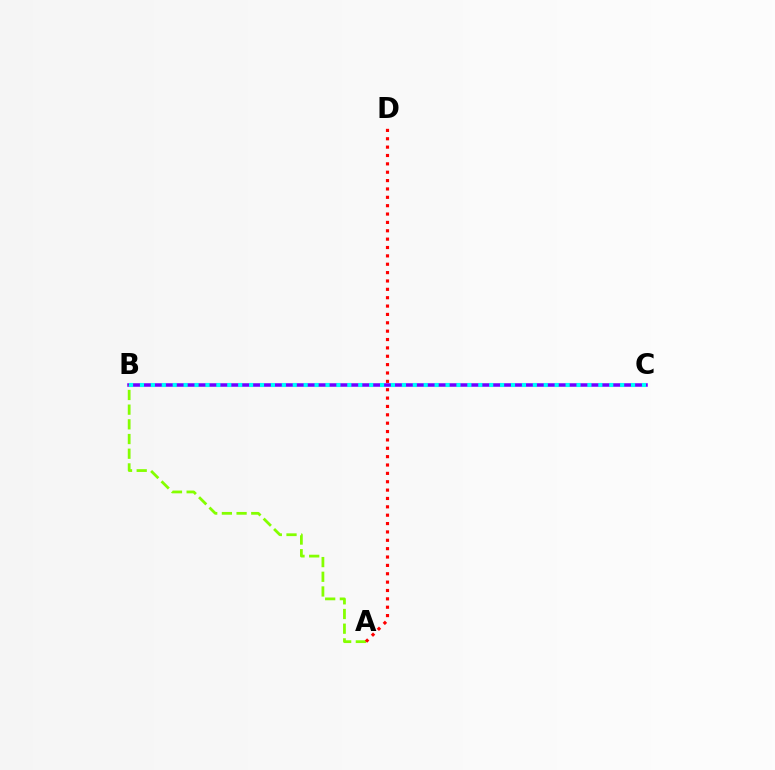{('B', 'C'): [{'color': '#7200ff', 'line_style': 'solid', 'thickness': 2.53}, {'color': '#00fff6', 'line_style': 'dotted', 'thickness': 2.97}], ('A', 'B'): [{'color': '#84ff00', 'line_style': 'dashed', 'thickness': 2.0}], ('A', 'D'): [{'color': '#ff0000', 'line_style': 'dotted', 'thickness': 2.27}]}